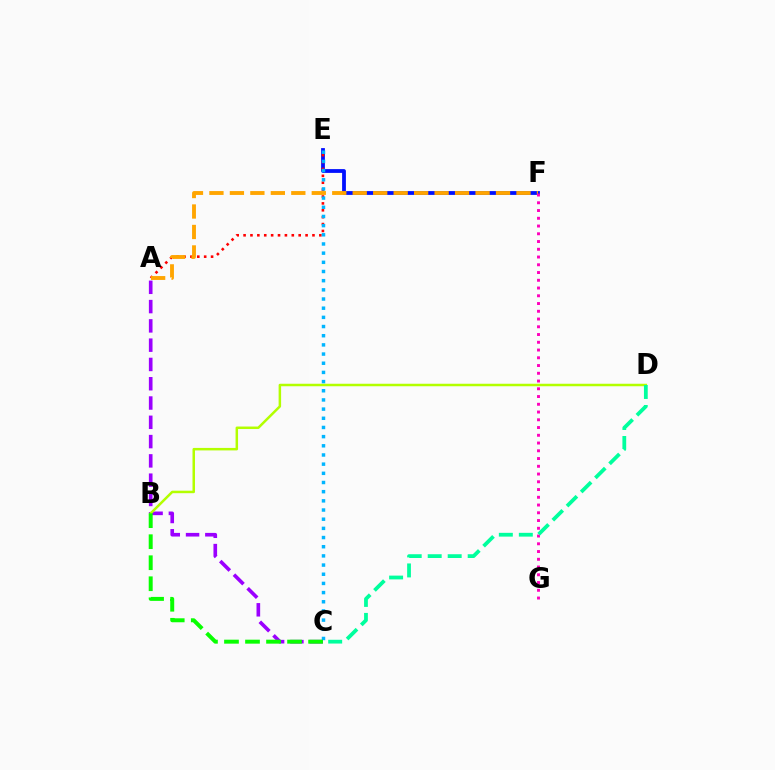{('A', 'C'): [{'color': '#9b00ff', 'line_style': 'dashed', 'thickness': 2.62}], ('E', 'F'): [{'color': '#0010ff', 'line_style': 'solid', 'thickness': 2.73}], ('A', 'E'): [{'color': '#ff0000', 'line_style': 'dotted', 'thickness': 1.87}], ('A', 'F'): [{'color': '#ffa500', 'line_style': 'dashed', 'thickness': 2.78}], ('B', 'D'): [{'color': '#b3ff00', 'line_style': 'solid', 'thickness': 1.8}], ('F', 'G'): [{'color': '#ff00bd', 'line_style': 'dotted', 'thickness': 2.11}], ('C', 'E'): [{'color': '#00b5ff', 'line_style': 'dotted', 'thickness': 2.49}], ('C', 'D'): [{'color': '#00ff9d', 'line_style': 'dashed', 'thickness': 2.72}], ('B', 'C'): [{'color': '#08ff00', 'line_style': 'dashed', 'thickness': 2.86}]}